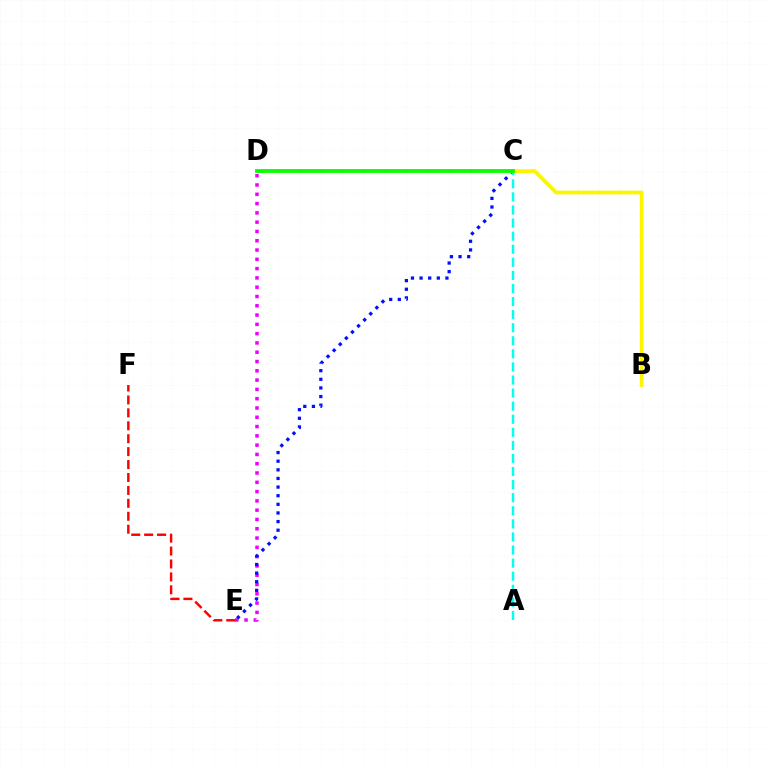{('D', 'E'): [{'color': '#ee00ff', 'line_style': 'dotted', 'thickness': 2.52}], ('C', 'E'): [{'color': '#0010ff', 'line_style': 'dotted', 'thickness': 2.34}], ('A', 'C'): [{'color': '#00fff6', 'line_style': 'dashed', 'thickness': 1.78}], ('E', 'F'): [{'color': '#ff0000', 'line_style': 'dashed', 'thickness': 1.76}], ('B', 'C'): [{'color': '#fcf500', 'line_style': 'solid', 'thickness': 2.72}], ('C', 'D'): [{'color': '#08ff00', 'line_style': 'solid', 'thickness': 2.75}]}